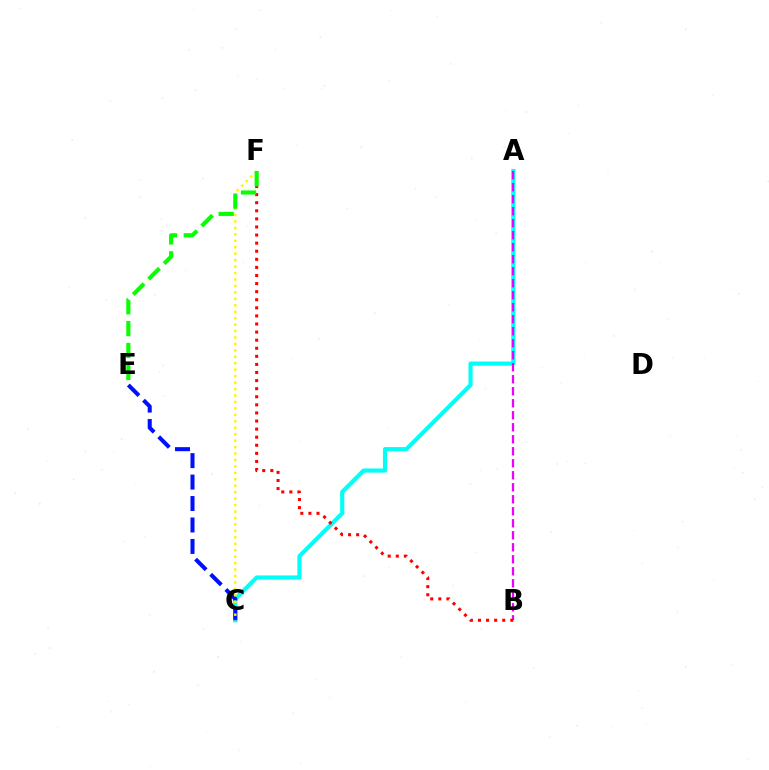{('A', 'C'): [{'color': '#00fff6', 'line_style': 'solid', 'thickness': 2.99}], ('A', 'B'): [{'color': '#ee00ff', 'line_style': 'dashed', 'thickness': 1.63}], ('C', 'E'): [{'color': '#0010ff', 'line_style': 'dashed', 'thickness': 2.91}], ('B', 'F'): [{'color': '#ff0000', 'line_style': 'dotted', 'thickness': 2.2}], ('C', 'F'): [{'color': '#fcf500', 'line_style': 'dotted', 'thickness': 1.75}], ('E', 'F'): [{'color': '#08ff00', 'line_style': 'dashed', 'thickness': 2.97}]}